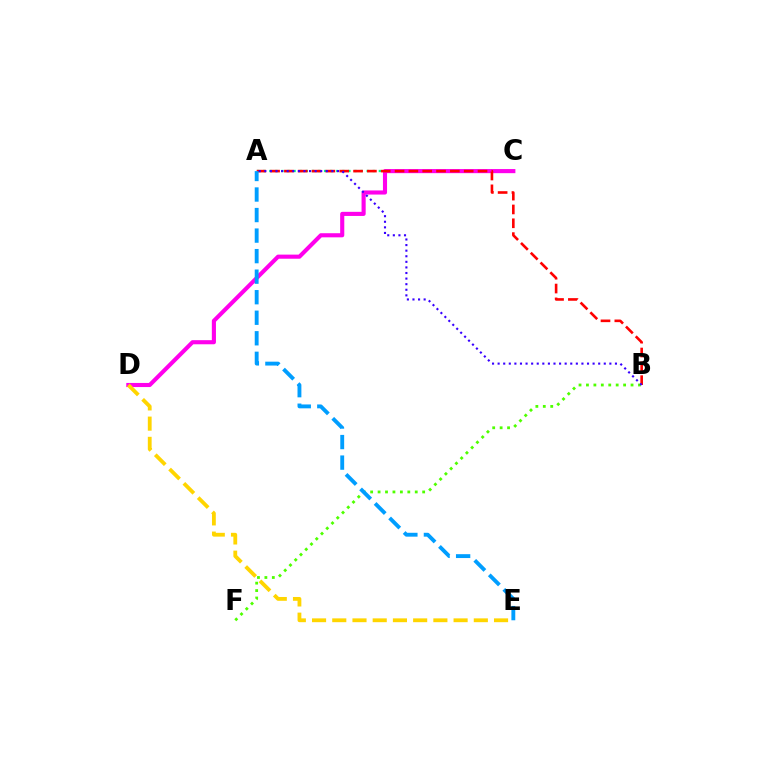{('A', 'C'): [{'color': '#00ff86', 'line_style': 'dotted', 'thickness': 1.65}], ('C', 'D'): [{'color': '#ff00ed', 'line_style': 'solid', 'thickness': 2.96}], ('D', 'E'): [{'color': '#ffd500', 'line_style': 'dashed', 'thickness': 2.75}], ('B', 'F'): [{'color': '#4fff00', 'line_style': 'dotted', 'thickness': 2.02}], ('A', 'B'): [{'color': '#ff0000', 'line_style': 'dashed', 'thickness': 1.88}, {'color': '#3700ff', 'line_style': 'dotted', 'thickness': 1.52}], ('A', 'E'): [{'color': '#009eff', 'line_style': 'dashed', 'thickness': 2.79}]}